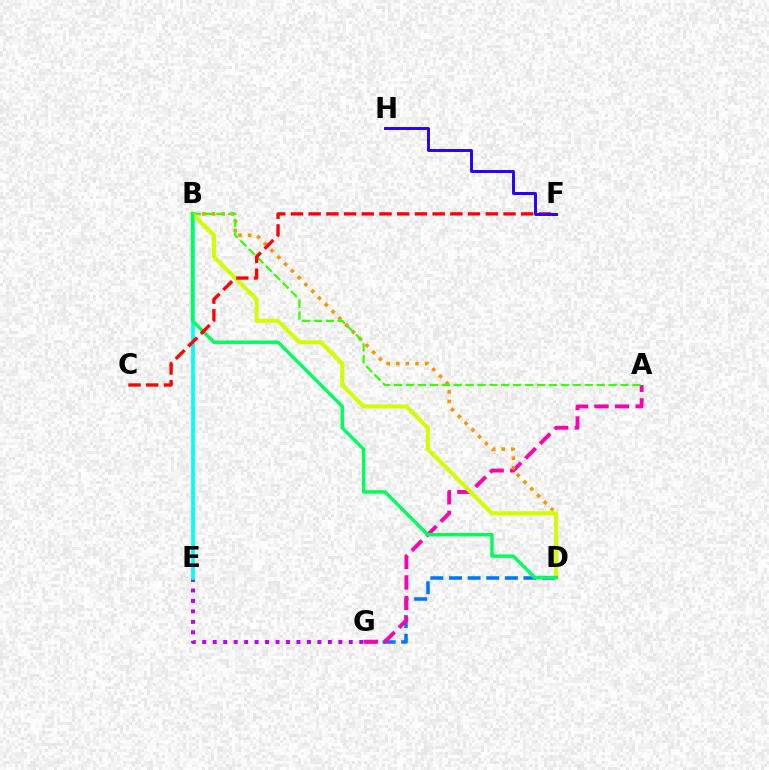{('D', 'G'): [{'color': '#0074ff', 'line_style': 'dashed', 'thickness': 2.53}], ('E', 'G'): [{'color': '#b900ff', 'line_style': 'dotted', 'thickness': 2.84}], ('A', 'G'): [{'color': '#ff00ac', 'line_style': 'dashed', 'thickness': 2.79}], ('B', 'D'): [{'color': '#ff9400', 'line_style': 'dotted', 'thickness': 2.6}, {'color': '#d1ff00', 'line_style': 'solid', 'thickness': 2.94}, {'color': '#00ff5c', 'line_style': 'solid', 'thickness': 2.48}], ('B', 'E'): [{'color': '#00fff6', 'line_style': 'solid', 'thickness': 2.65}], ('A', 'B'): [{'color': '#3dff00', 'line_style': 'dashed', 'thickness': 1.62}], ('C', 'F'): [{'color': '#ff0000', 'line_style': 'dashed', 'thickness': 2.41}], ('F', 'H'): [{'color': '#2500ff', 'line_style': 'solid', 'thickness': 2.12}]}